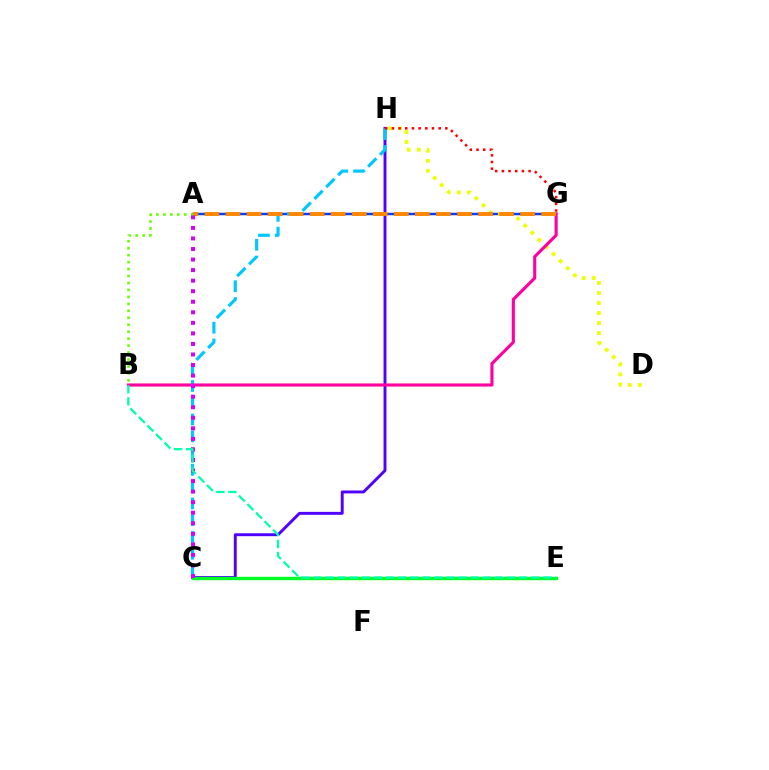{('C', 'H'): [{'color': '#4f00ff', 'line_style': 'solid', 'thickness': 2.1}, {'color': '#00c7ff', 'line_style': 'dashed', 'thickness': 2.28}], ('A', 'G'): [{'color': '#003fff', 'line_style': 'solid', 'thickness': 1.8}, {'color': '#ff8800', 'line_style': 'dashed', 'thickness': 2.86}], ('D', 'H'): [{'color': '#eeff00', 'line_style': 'dotted', 'thickness': 2.72}], ('B', 'G'): [{'color': '#ff00a0', 'line_style': 'solid', 'thickness': 2.24}], ('A', 'B'): [{'color': '#66ff00', 'line_style': 'dotted', 'thickness': 1.89}], ('C', 'E'): [{'color': '#00ff27', 'line_style': 'solid', 'thickness': 2.45}], ('A', 'C'): [{'color': '#d600ff', 'line_style': 'dotted', 'thickness': 2.87}], ('B', 'E'): [{'color': '#00ffaf', 'line_style': 'dashed', 'thickness': 1.64}], ('G', 'H'): [{'color': '#ff0000', 'line_style': 'dotted', 'thickness': 1.81}]}